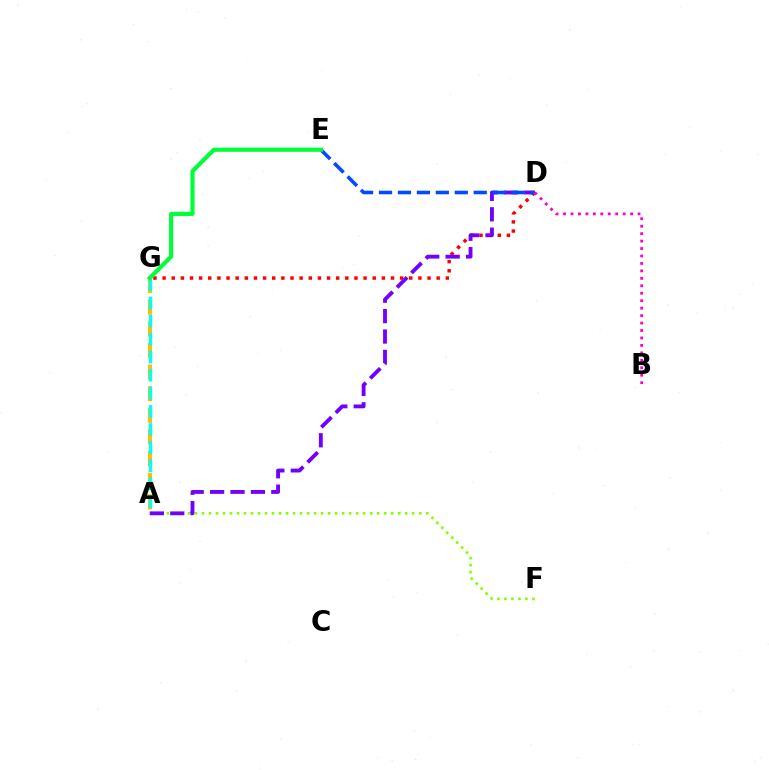{('A', 'F'): [{'color': '#84ff00', 'line_style': 'dotted', 'thickness': 1.9}], ('D', 'G'): [{'color': '#ff0000', 'line_style': 'dotted', 'thickness': 2.48}], ('A', 'D'): [{'color': '#7200ff', 'line_style': 'dashed', 'thickness': 2.77}], ('D', 'E'): [{'color': '#004bff', 'line_style': 'dashed', 'thickness': 2.57}], ('A', 'G'): [{'color': '#ffbd00', 'line_style': 'dashed', 'thickness': 2.94}, {'color': '#00fff6', 'line_style': 'dashed', 'thickness': 2.46}], ('E', 'G'): [{'color': '#00ff39', 'line_style': 'solid', 'thickness': 2.99}], ('B', 'D'): [{'color': '#ff00cf', 'line_style': 'dotted', 'thickness': 2.02}]}